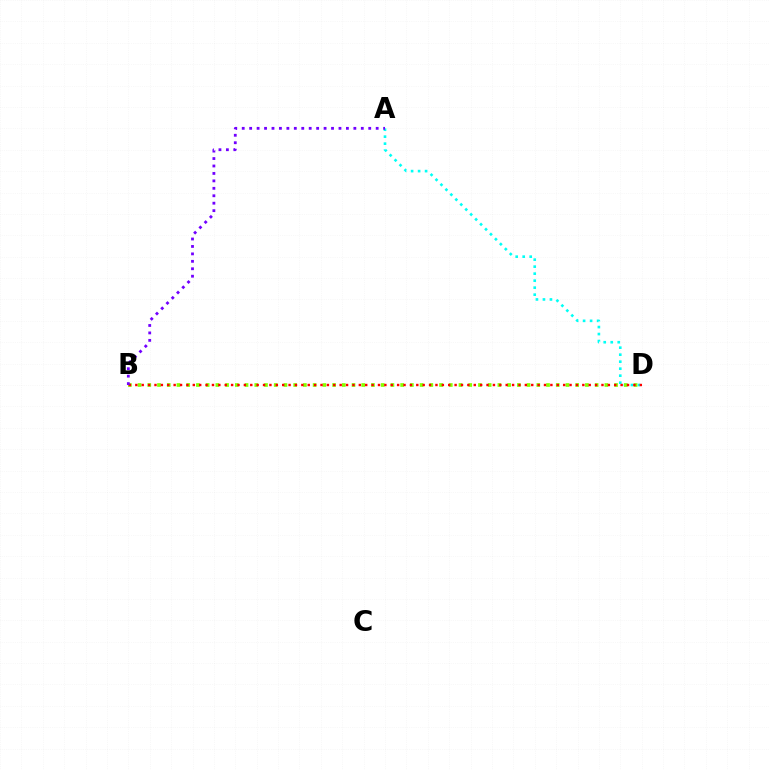{('A', 'D'): [{'color': '#00fff6', 'line_style': 'dotted', 'thickness': 1.9}], ('B', 'D'): [{'color': '#84ff00', 'line_style': 'dotted', 'thickness': 2.64}, {'color': '#ff0000', 'line_style': 'dotted', 'thickness': 1.73}], ('A', 'B'): [{'color': '#7200ff', 'line_style': 'dotted', 'thickness': 2.02}]}